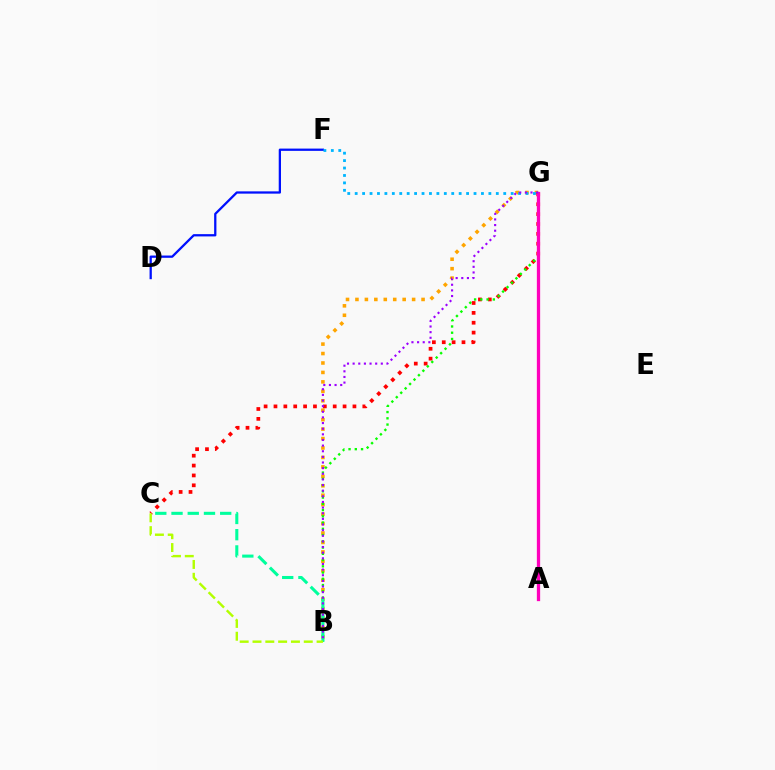{('B', 'G'): [{'color': '#ffa500', 'line_style': 'dotted', 'thickness': 2.57}, {'color': '#08ff00', 'line_style': 'dotted', 'thickness': 1.7}, {'color': '#9b00ff', 'line_style': 'dotted', 'thickness': 1.53}], ('C', 'G'): [{'color': '#ff0000', 'line_style': 'dotted', 'thickness': 2.68}], ('D', 'F'): [{'color': '#0010ff', 'line_style': 'solid', 'thickness': 1.64}], ('F', 'G'): [{'color': '#00b5ff', 'line_style': 'dotted', 'thickness': 2.02}], ('B', 'C'): [{'color': '#00ff9d', 'line_style': 'dashed', 'thickness': 2.2}, {'color': '#b3ff00', 'line_style': 'dashed', 'thickness': 1.74}], ('A', 'G'): [{'color': '#ff00bd', 'line_style': 'solid', 'thickness': 2.36}]}